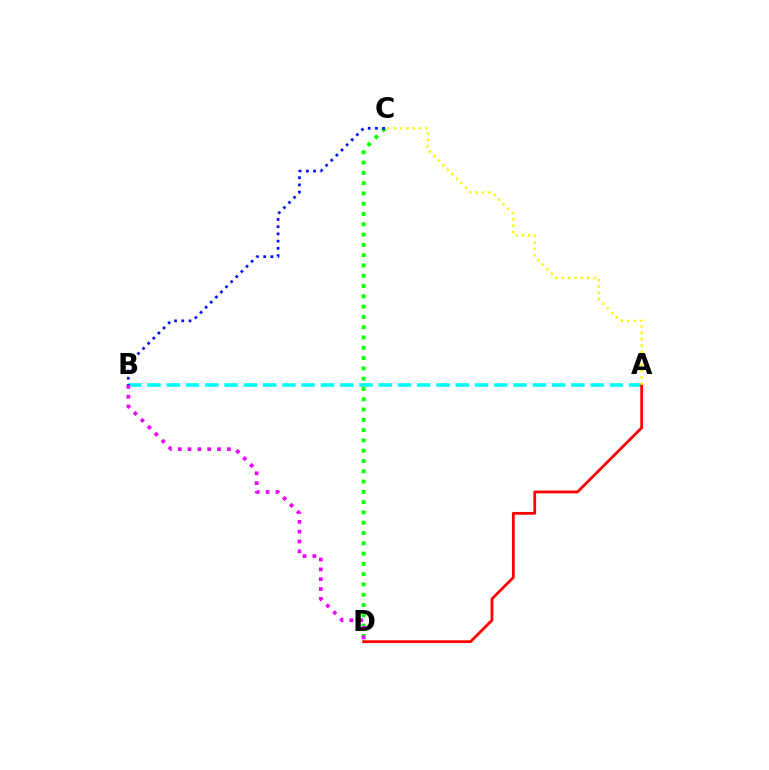{('C', 'D'): [{'color': '#08ff00', 'line_style': 'dotted', 'thickness': 2.8}], ('A', 'B'): [{'color': '#00fff6', 'line_style': 'dashed', 'thickness': 2.62}], ('A', 'D'): [{'color': '#ff0000', 'line_style': 'solid', 'thickness': 2.0}], ('A', 'C'): [{'color': '#fcf500', 'line_style': 'dotted', 'thickness': 1.73}], ('B', 'C'): [{'color': '#0010ff', 'line_style': 'dotted', 'thickness': 1.96}], ('B', 'D'): [{'color': '#ee00ff', 'line_style': 'dotted', 'thickness': 2.67}]}